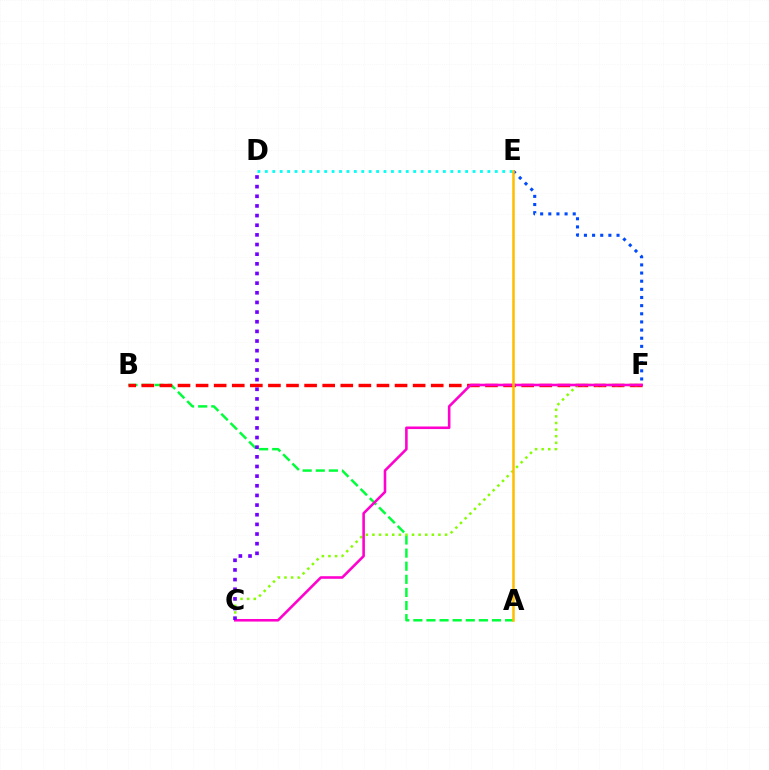{('A', 'B'): [{'color': '#00ff39', 'line_style': 'dashed', 'thickness': 1.78}], ('E', 'F'): [{'color': '#004bff', 'line_style': 'dotted', 'thickness': 2.21}], ('D', 'E'): [{'color': '#00fff6', 'line_style': 'dotted', 'thickness': 2.02}], ('B', 'F'): [{'color': '#ff0000', 'line_style': 'dashed', 'thickness': 2.46}], ('C', 'F'): [{'color': '#84ff00', 'line_style': 'dotted', 'thickness': 1.79}, {'color': '#ff00cf', 'line_style': 'solid', 'thickness': 1.86}], ('C', 'D'): [{'color': '#7200ff', 'line_style': 'dotted', 'thickness': 2.62}], ('A', 'E'): [{'color': '#ffbd00', 'line_style': 'solid', 'thickness': 1.82}]}